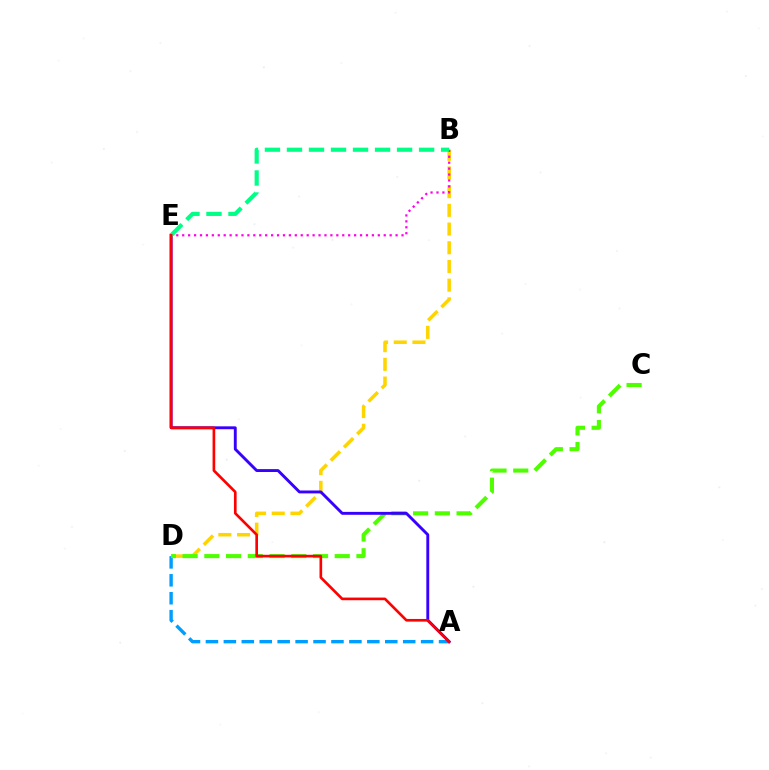{('B', 'D'): [{'color': '#ffd500', 'line_style': 'dashed', 'thickness': 2.54}], ('A', 'D'): [{'color': '#009eff', 'line_style': 'dashed', 'thickness': 2.44}], ('C', 'D'): [{'color': '#4fff00', 'line_style': 'dashed', 'thickness': 2.95}], ('B', 'E'): [{'color': '#ff00ed', 'line_style': 'dotted', 'thickness': 1.61}, {'color': '#00ff86', 'line_style': 'dashed', 'thickness': 2.99}], ('A', 'E'): [{'color': '#3700ff', 'line_style': 'solid', 'thickness': 2.08}, {'color': '#ff0000', 'line_style': 'solid', 'thickness': 1.91}]}